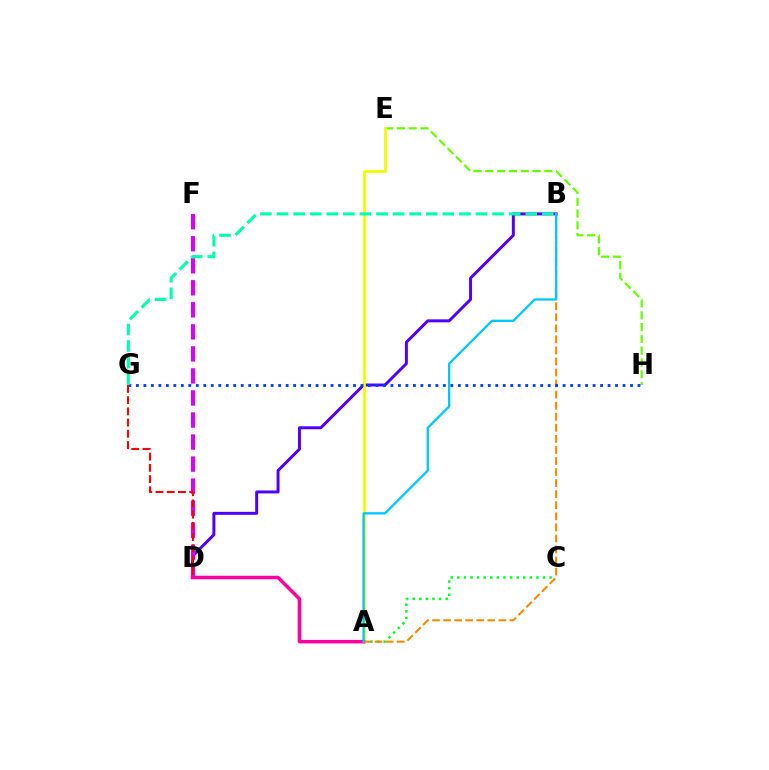{('A', 'C'): [{'color': '#00ff27', 'line_style': 'dotted', 'thickness': 1.79}], ('B', 'D'): [{'color': '#4f00ff', 'line_style': 'solid', 'thickness': 2.14}], ('A', 'B'): [{'color': '#ff8800', 'line_style': 'dashed', 'thickness': 1.5}, {'color': '#00c7ff', 'line_style': 'solid', 'thickness': 1.68}], ('E', 'H'): [{'color': '#66ff00', 'line_style': 'dashed', 'thickness': 1.6}], ('D', 'F'): [{'color': '#d600ff', 'line_style': 'dashed', 'thickness': 2.99}], ('A', 'E'): [{'color': '#eeff00', 'line_style': 'solid', 'thickness': 2.02}], ('A', 'D'): [{'color': '#ff00a0', 'line_style': 'solid', 'thickness': 2.51}], ('G', 'H'): [{'color': '#003fff', 'line_style': 'dotted', 'thickness': 2.03}], ('B', 'G'): [{'color': '#00ffaf', 'line_style': 'dashed', 'thickness': 2.25}], ('D', 'G'): [{'color': '#ff0000', 'line_style': 'dashed', 'thickness': 1.52}]}